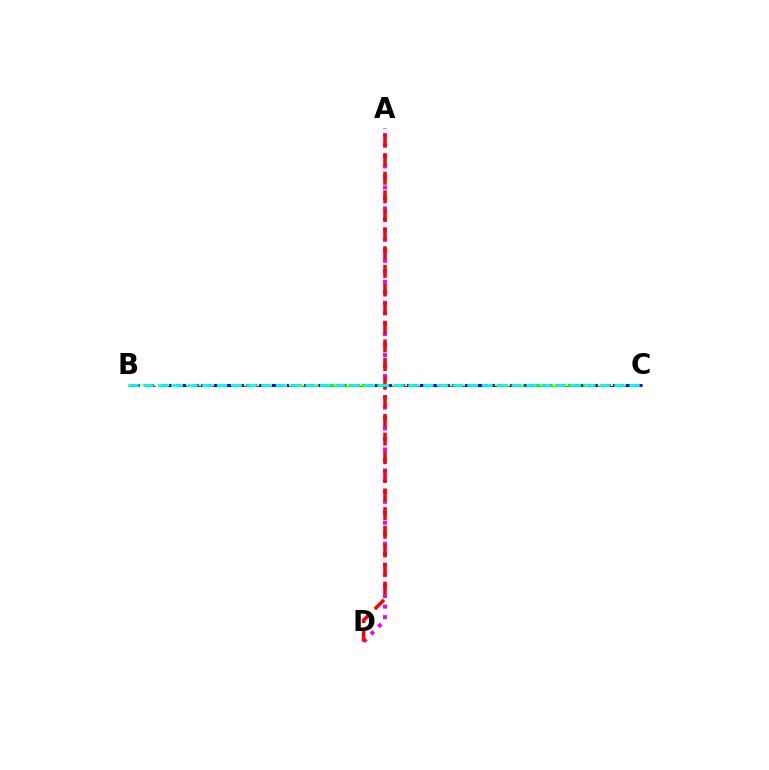{('A', 'D'): [{'color': '#ee00ff', 'line_style': 'dotted', 'thickness': 2.85}, {'color': '#ff0000', 'line_style': 'dashed', 'thickness': 2.53}], ('B', 'C'): [{'color': '#08ff00', 'line_style': 'dashed', 'thickness': 2.2}, {'color': '#0010ff', 'line_style': 'dashed', 'thickness': 2.15}, {'color': '#fcf500', 'line_style': 'dotted', 'thickness': 1.75}, {'color': '#00fff6', 'line_style': 'dashed', 'thickness': 2.0}]}